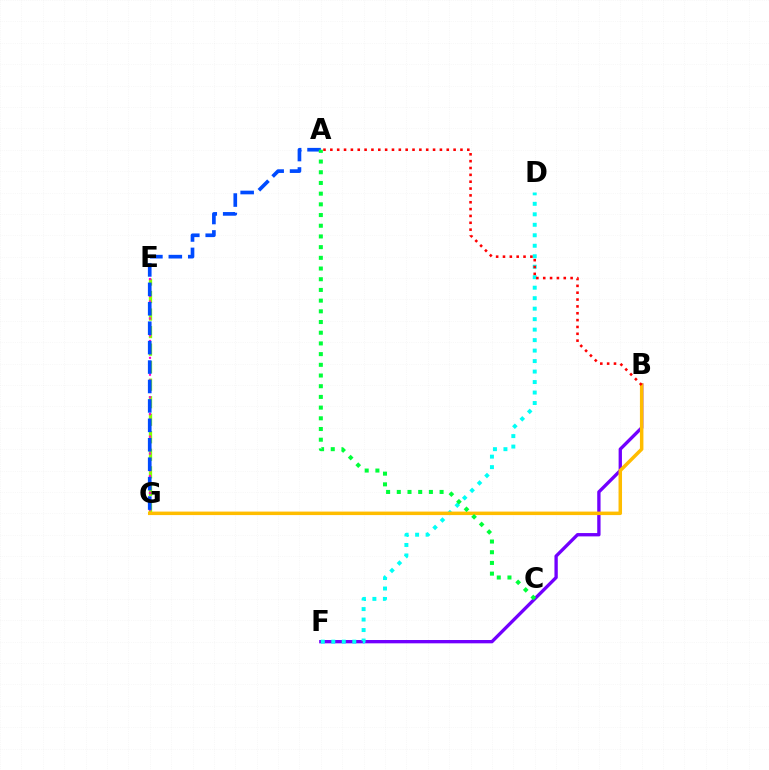{('B', 'F'): [{'color': '#7200ff', 'line_style': 'solid', 'thickness': 2.4}], ('E', 'G'): [{'color': '#84ff00', 'line_style': 'dashed', 'thickness': 2.38}, {'color': '#ff00cf', 'line_style': 'dotted', 'thickness': 1.53}], ('A', 'G'): [{'color': '#004bff', 'line_style': 'dashed', 'thickness': 2.64}], ('D', 'F'): [{'color': '#00fff6', 'line_style': 'dotted', 'thickness': 2.85}], ('B', 'G'): [{'color': '#ffbd00', 'line_style': 'solid', 'thickness': 2.51}], ('A', 'C'): [{'color': '#00ff39', 'line_style': 'dotted', 'thickness': 2.91}], ('A', 'B'): [{'color': '#ff0000', 'line_style': 'dotted', 'thickness': 1.86}]}